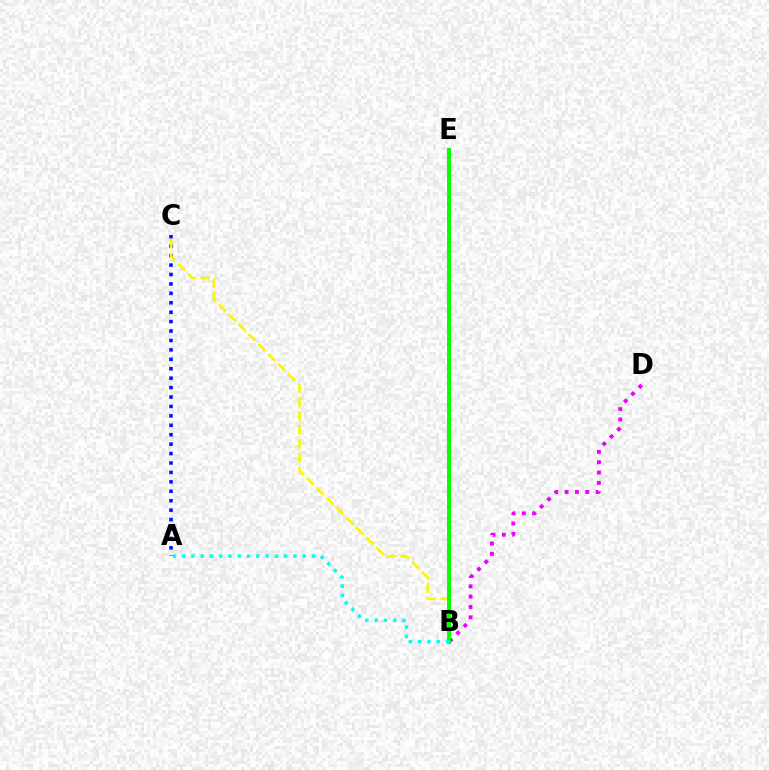{('B', 'E'): [{'color': '#ff0000', 'line_style': 'dashed', 'thickness': 1.92}, {'color': '#08ff00', 'line_style': 'solid', 'thickness': 2.9}], ('B', 'D'): [{'color': '#ee00ff', 'line_style': 'dotted', 'thickness': 2.81}], ('A', 'C'): [{'color': '#0010ff', 'line_style': 'dotted', 'thickness': 2.56}], ('B', 'C'): [{'color': '#fcf500', 'line_style': 'dashed', 'thickness': 1.9}], ('A', 'B'): [{'color': '#00fff6', 'line_style': 'dotted', 'thickness': 2.52}]}